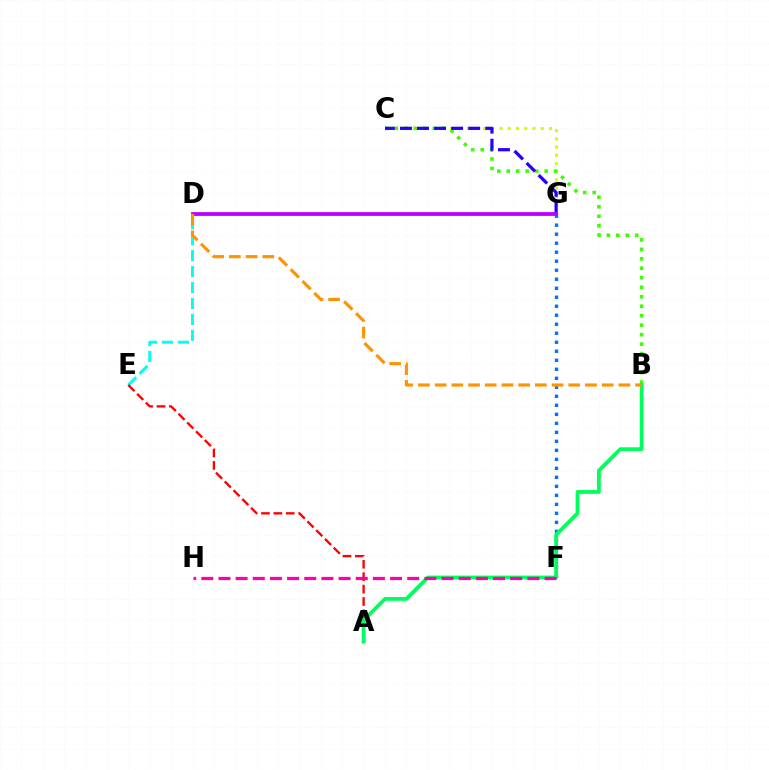{('F', 'G'): [{'color': '#0074ff', 'line_style': 'dotted', 'thickness': 2.45}], ('C', 'G'): [{'color': '#d1ff00', 'line_style': 'dotted', 'thickness': 2.24}, {'color': '#2500ff', 'line_style': 'dashed', 'thickness': 2.32}], ('B', 'C'): [{'color': '#3dff00', 'line_style': 'dotted', 'thickness': 2.58}], ('D', 'E'): [{'color': '#00fff6', 'line_style': 'dashed', 'thickness': 2.17}], ('A', 'E'): [{'color': '#ff0000', 'line_style': 'dashed', 'thickness': 1.69}], ('A', 'B'): [{'color': '#00ff5c', 'line_style': 'solid', 'thickness': 2.73}], ('D', 'G'): [{'color': '#b900ff', 'line_style': 'solid', 'thickness': 2.72}], ('F', 'H'): [{'color': '#ff00ac', 'line_style': 'dashed', 'thickness': 2.33}], ('B', 'D'): [{'color': '#ff9400', 'line_style': 'dashed', 'thickness': 2.27}]}